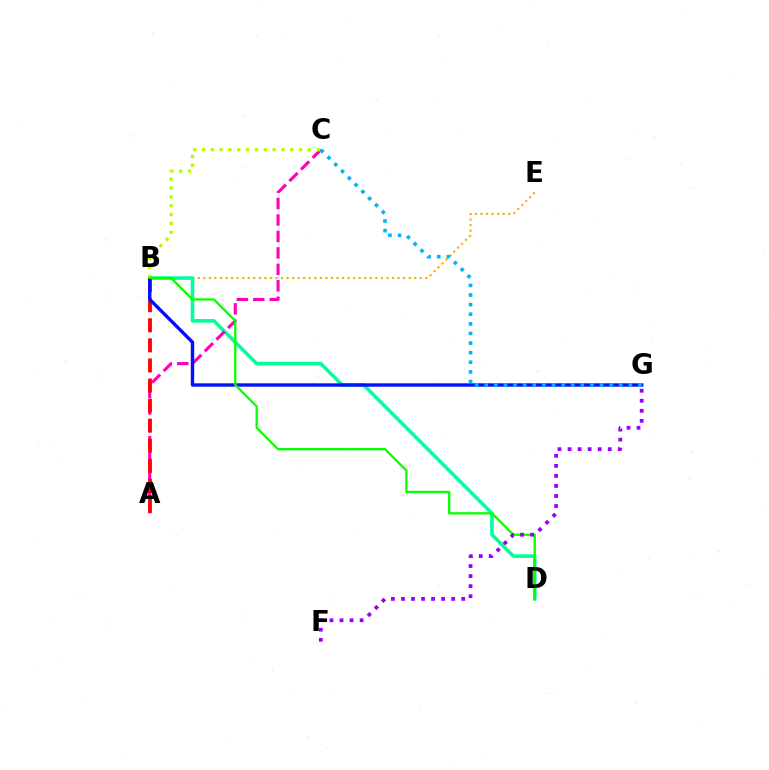{('B', 'E'): [{'color': '#ffa500', 'line_style': 'dotted', 'thickness': 1.51}], ('B', 'D'): [{'color': '#00ff9d', 'line_style': 'solid', 'thickness': 2.59}, {'color': '#08ff00', 'line_style': 'solid', 'thickness': 1.66}], ('A', 'C'): [{'color': '#ff00bd', 'line_style': 'dashed', 'thickness': 2.23}], ('A', 'B'): [{'color': '#ff0000', 'line_style': 'dashed', 'thickness': 2.73}], ('B', 'G'): [{'color': '#0010ff', 'line_style': 'solid', 'thickness': 2.43}], ('B', 'C'): [{'color': '#b3ff00', 'line_style': 'dotted', 'thickness': 2.4}], ('C', 'G'): [{'color': '#00b5ff', 'line_style': 'dotted', 'thickness': 2.61}], ('F', 'G'): [{'color': '#9b00ff', 'line_style': 'dotted', 'thickness': 2.73}]}